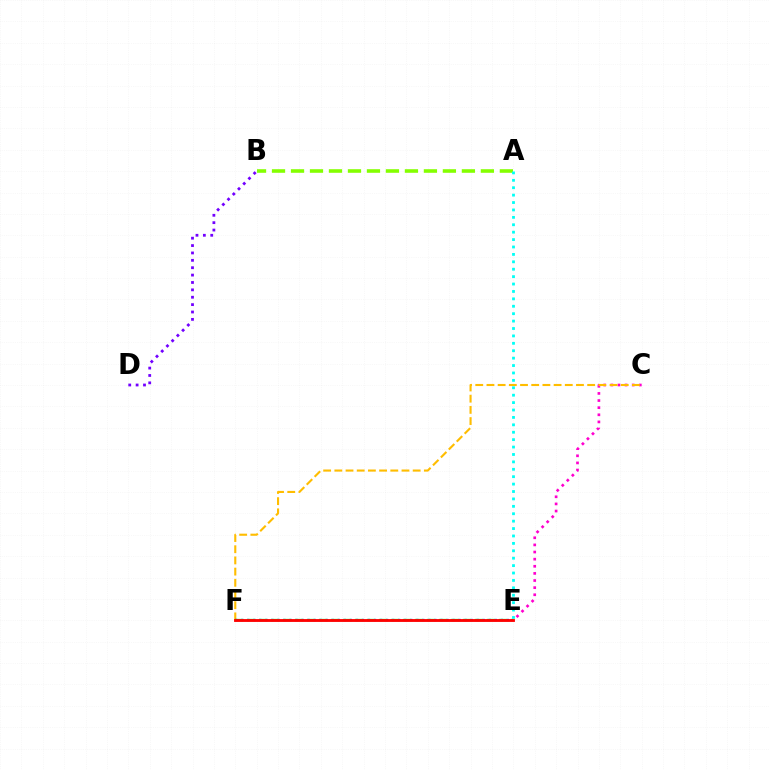{('C', 'E'): [{'color': '#ff00cf', 'line_style': 'dotted', 'thickness': 1.94}], ('C', 'F'): [{'color': '#ffbd00', 'line_style': 'dashed', 'thickness': 1.52}], ('E', 'F'): [{'color': '#004bff', 'line_style': 'dotted', 'thickness': 1.64}, {'color': '#00ff39', 'line_style': 'dashed', 'thickness': 1.63}, {'color': '#ff0000', 'line_style': 'solid', 'thickness': 2.05}], ('A', 'B'): [{'color': '#84ff00', 'line_style': 'dashed', 'thickness': 2.58}], ('B', 'D'): [{'color': '#7200ff', 'line_style': 'dotted', 'thickness': 2.01}], ('A', 'E'): [{'color': '#00fff6', 'line_style': 'dotted', 'thickness': 2.01}]}